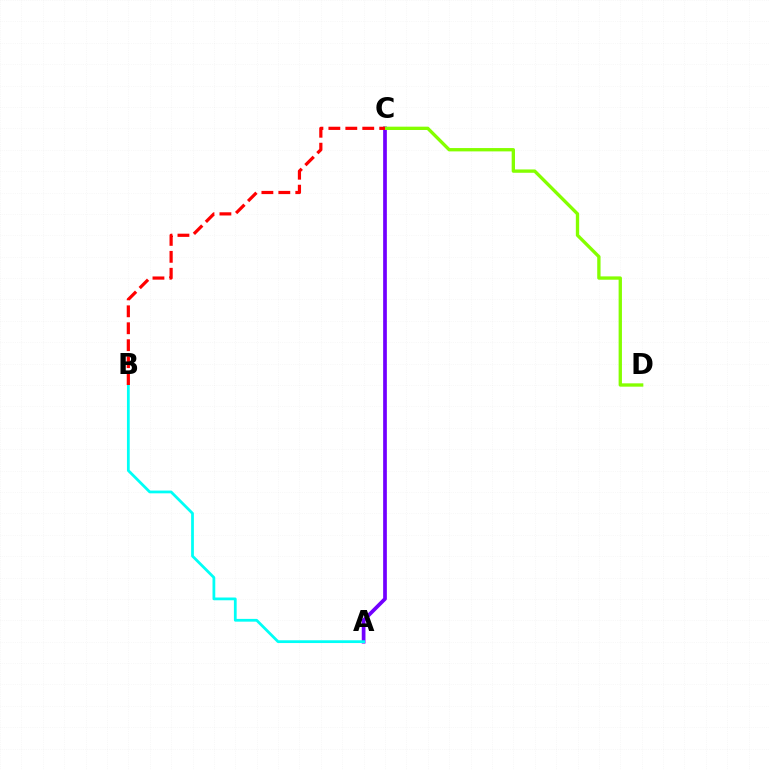{('A', 'C'): [{'color': '#7200ff', 'line_style': 'solid', 'thickness': 2.67}], ('C', 'D'): [{'color': '#84ff00', 'line_style': 'solid', 'thickness': 2.4}], ('A', 'B'): [{'color': '#00fff6', 'line_style': 'solid', 'thickness': 1.99}], ('B', 'C'): [{'color': '#ff0000', 'line_style': 'dashed', 'thickness': 2.3}]}